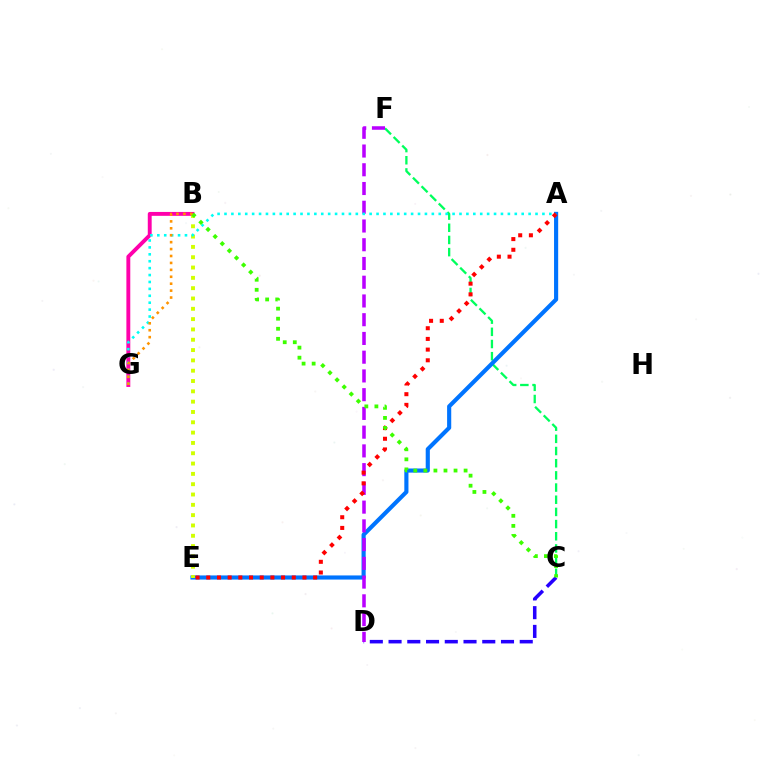{('C', 'F'): [{'color': '#00ff5c', 'line_style': 'dashed', 'thickness': 1.65}], ('A', 'E'): [{'color': '#0074ff', 'line_style': 'solid', 'thickness': 2.97}, {'color': '#ff0000', 'line_style': 'dotted', 'thickness': 2.9}], ('C', 'D'): [{'color': '#2500ff', 'line_style': 'dashed', 'thickness': 2.55}], ('B', 'G'): [{'color': '#ff00ac', 'line_style': 'solid', 'thickness': 2.8}, {'color': '#ff9400', 'line_style': 'dotted', 'thickness': 1.88}], ('D', 'F'): [{'color': '#b900ff', 'line_style': 'dashed', 'thickness': 2.55}], ('B', 'E'): [{'color': '#d1ff00', 'line_style': 'dotted', 'thickness': 2.8}], ('A', 'G'): [{'color': '#00fff6', 'line_style': 'dotted', 'thickness': 1.88}], ('B', 'C'): [{'color': '#3dff00', 'line_style': 'dotted', 'thickness': 2.73}]}